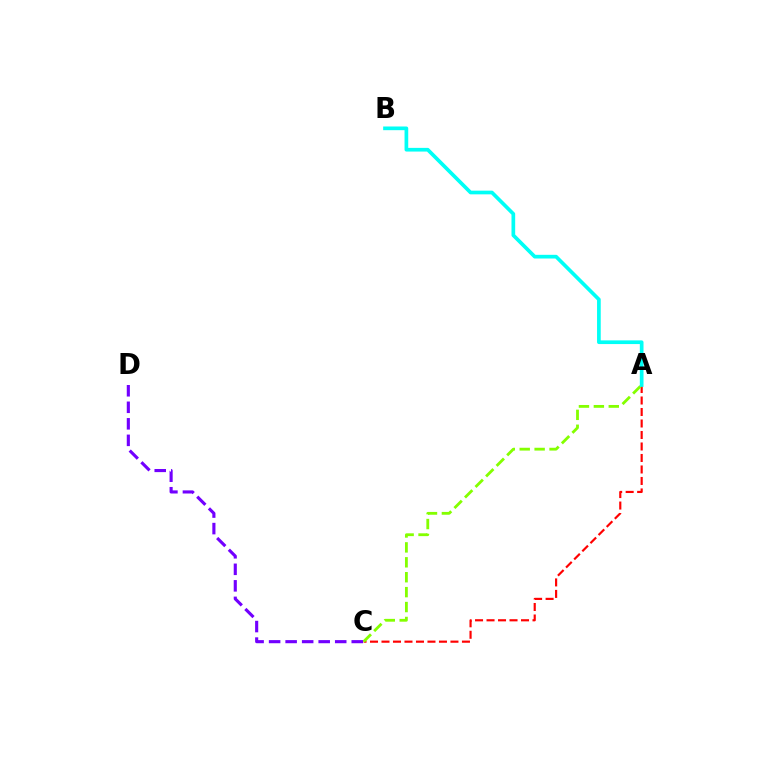{('A', 'C'): [{'color': '#ff0000', 'line_style': 'dashed', 'thickness': 1.56}, {'color': '#84ff00', 'line_style': 'dashed', 'thickness': 2.03}], ('A', 'B'): [{'color': '#00fff6', 'line_style': 'solid', 'thickness': 2.66}], ('C', 'D'): [{'color': '#7200ff', 'line_style': 'dashed', 'thickness': 2.25}]}